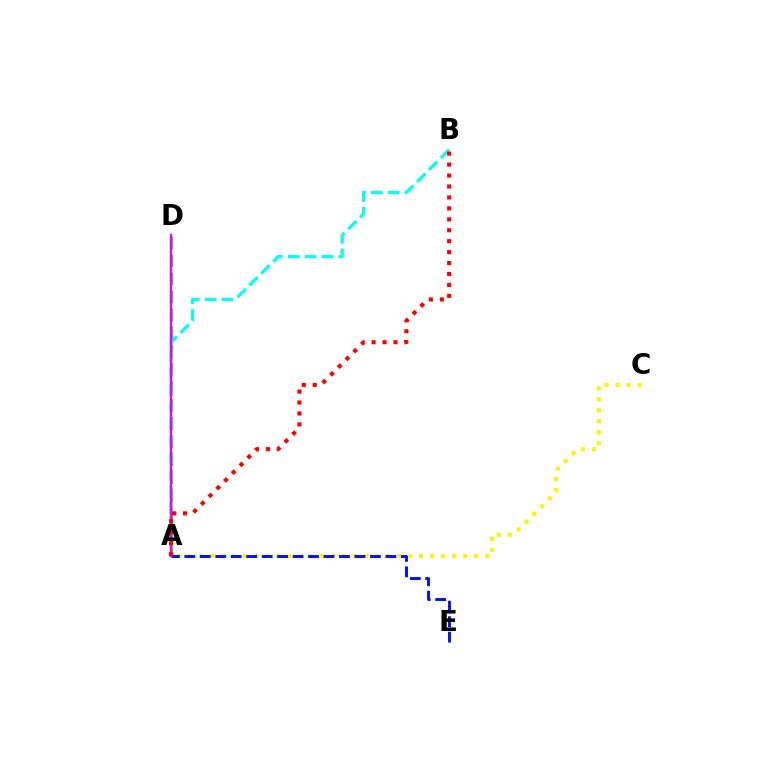{('A', 'C'): [{'color': '#fcf500', 'line_style': 'dotted', 'thickness': 2.99}], ('A', 'D'): [{'color': '#08ff00', 'line_style': 'dashed', 'thickness': 2.46}, {'color': '#ee00ff', 'line_style': 'solid', 'thickness': 1.69}], ('A', 'E'): [{'color': '#0010ff', 'line_style': 'dashed', 'thickness': 2.1}], ('A', 'B'): [{'color': '#00fff6', 'line_style': 'dashed', 'thickness': 2.29}, {'color': '#ff0000', 'line_style': 'dotted', 'thickness': 2.97}]}